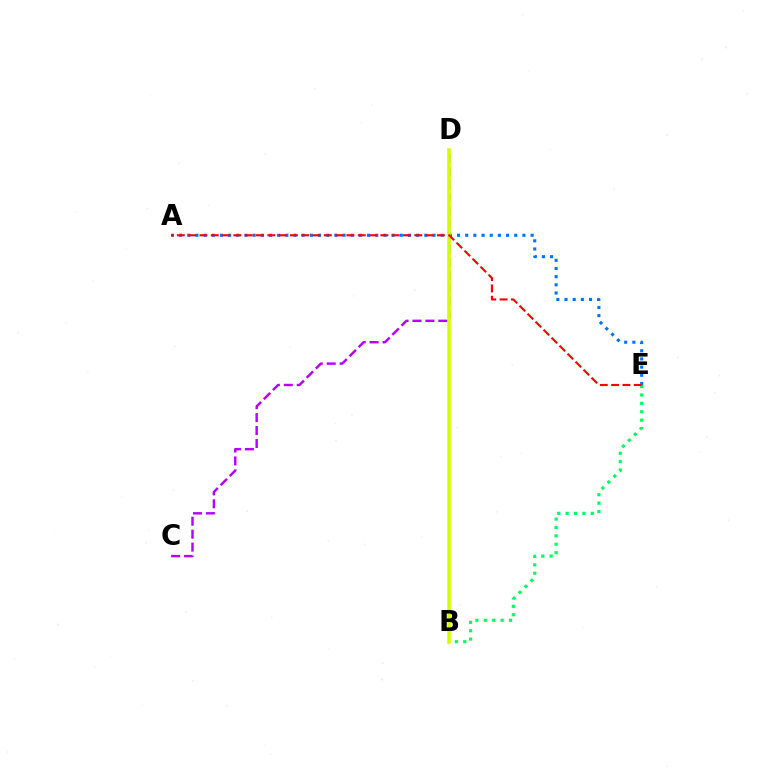{('C', 'D'): [{'color': '#b900ff', 'line_style': 'dashed', 'thickness': 1.76}], ('A', 'E'): [{'color': '#0074ff', 'line_style': 'dotted', 'thickness': 2.22}, {'color': '#ff0000', 'line_style': 'dashed', 'thickness': 1.54}], ('B', 'E'): [{'color': '#00ff5c', 'line_style': 'dotted', 'thickness': 2.28}], ('B', 'D'): [{'color': '#d1ff00', 'line_style': 'solid', 'thickness': 2.54}]}